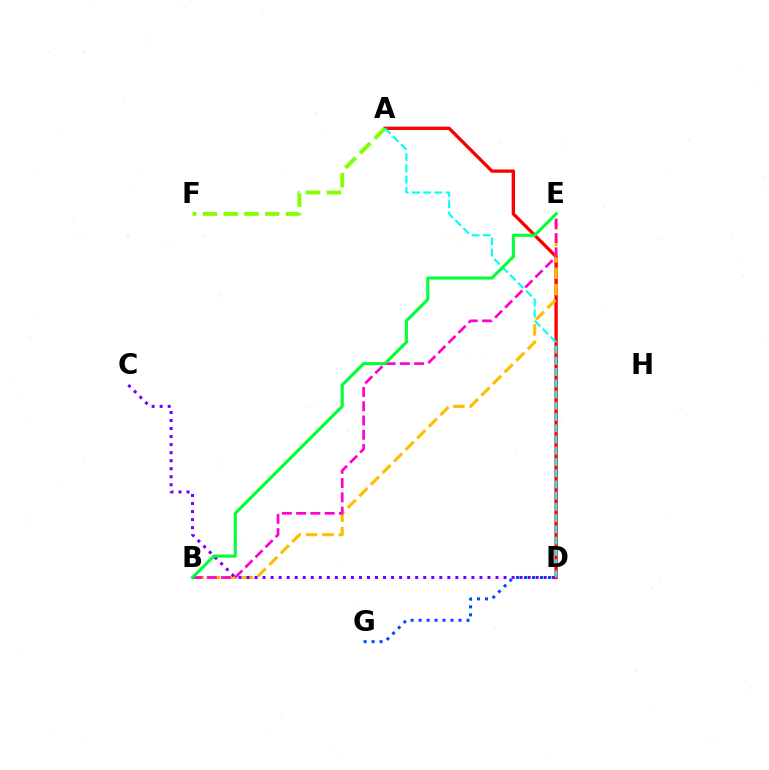{('A', 'D'): [{'color': '#ff0000', 'line_style': 'solid', 'thickness': 2.4}, {'color': '#00fff6', 'line_style': 'dashed', 'thickness': 1.53}], ('B', 'E'): [{'color': '#ffbd00', 'line_style': 'dashed', 'thickness': 2.23}, {'color': '#ff00cf', 'line_style': 'dashed', 'thickness': 1.94}, {'color': '#00ff39', 'line_style': 'solid', 'thickness': 2.21}], ('A', 'F'): [{'color': '#84ff00', 'line_style': 'dashed', 'thickness': 2.82}], ('D', 'G'): [{'color': '#004bff', 'line_style': 'dotted', 'thickness': 2.17}], ('C', 'D'): [{'color': '#7200ff', 'line_style': 'dotted', 'thickness': 2.18}]}